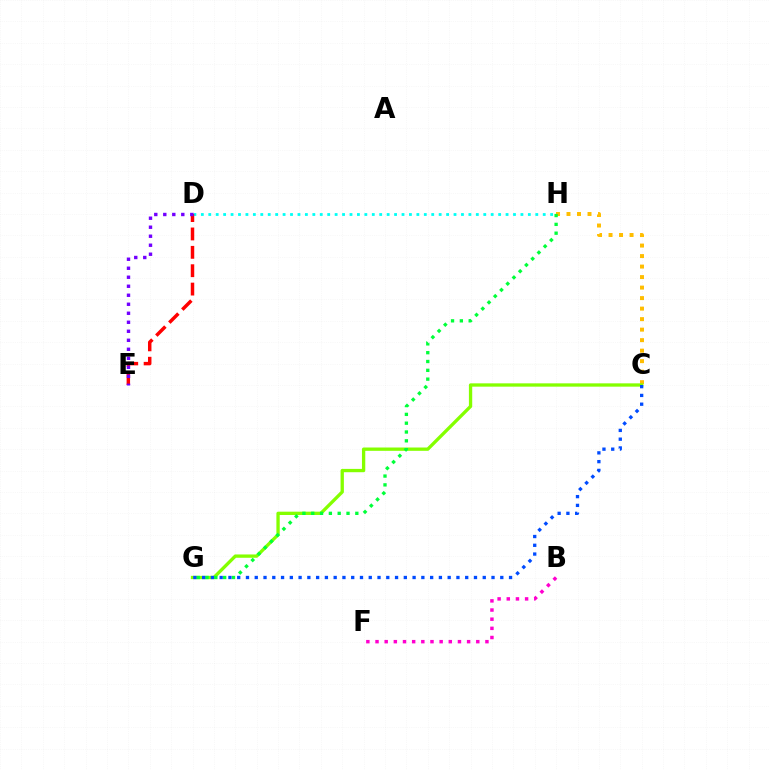{('B', 'F'): [{'color': '#ff00cf', 'line_style': 'dotted', 'thickness': 2.49}], ('C', 'H'): [{'color': '#ffbd00', 'line_style': 'dotted', 'thickness': 2.85}], ('C', 'G'): [{'color': '#84ff00', 'line_style': 'solid', 'thickness': 2.39}, {'color': '#004bff', 'line_style': 'dotted', 'thickness': 2.38}], ('D', 'H'): [{'color': '#00fff6', 'line_style': 'dotted', 'thickness': 2.02}], ('D', 'E'): [{'color': '#ff0000', 'line_style': 'dashed', 'thickness': 2.5}, {'color': '#7200ff', 'line_style': 'dotted', 'thickness': 2.45}], ('G', 'H'): [{'color': '#00ff39', 'line_style': 'dotted', 'thickness': 2.4}]}